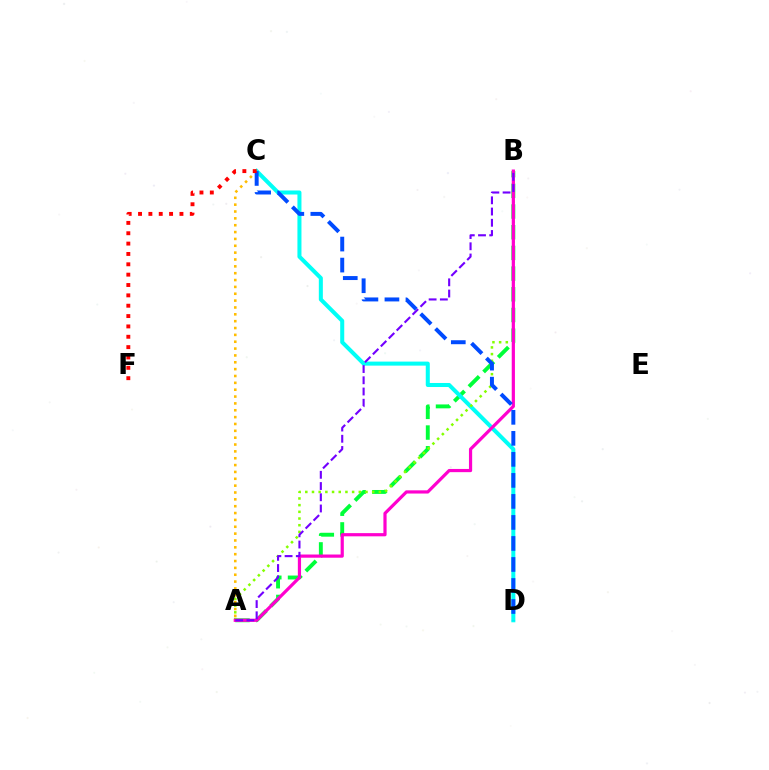{('A', 'B'): [{'color': '#00ff39', 'line_style': 'dashed', 'thickness': 2.81}, {'color': '#84ff00', 'line_style': 'dotted', 'thickness': 1.82}, {'color': '#ff00cf', 'line_style': 'solid', 'thickness': 2.3}, {'color': '#7200ff', 'line_style': 'dashed', 'thickness': 1.52}], ('A', 'C'): [{'color': '#ffbd00', 'line_style': 'dotted', 'thickness': 1.86}], ('C', 'D'): [{'color': '#00fff6', 'line_style': 'solid', 'thickness': 2.9}, {'color': '#004bff', 'line_style': 'dashed', 'thickness': 2.86}], ('C', 'F'): [{'color': '#ff0000', 'line_style': 'dotted', 'thickness': 2.81}]}